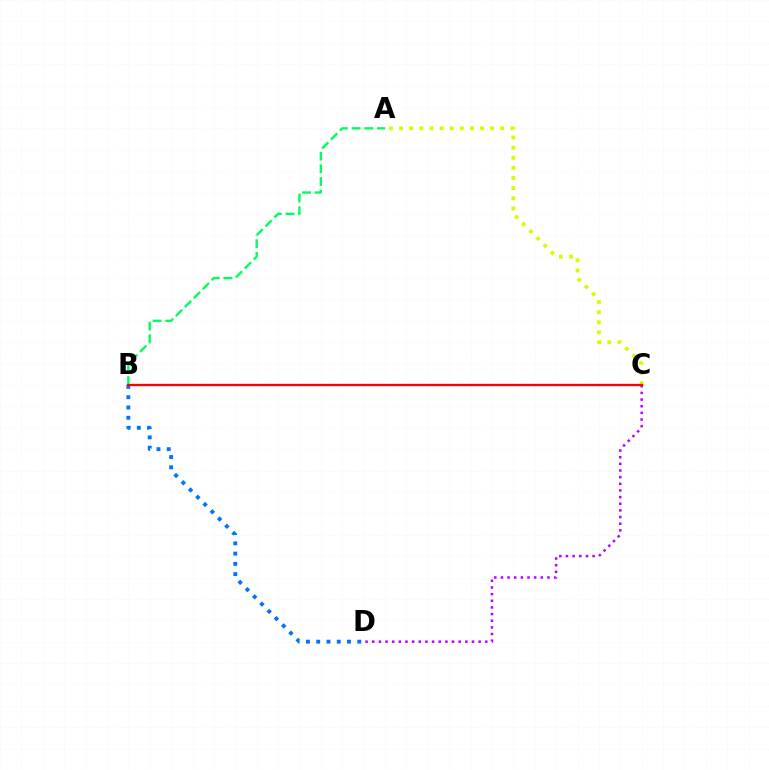{('B', 'D'): [{'color': '#0074ff', 'line_style': 'dotted', 'thickness': 2.79}], ('A', 'B'): [{'color': '#00ff5c', 'line_style': 'dashed', 'thickness': 1.72}], ('C', 'D'): [{'color': '#b900ff', 'line_style': 'dotted', 'thickness': 1.81}], ('A', 'C'): [{'color': '#d1ff00', 'line_style': 'dotted', 'thickness': 2.75}], ('B', 'C'): [{'color': '#ff0000', 'line_style': 'solid', 'thickness': 1.66}]}